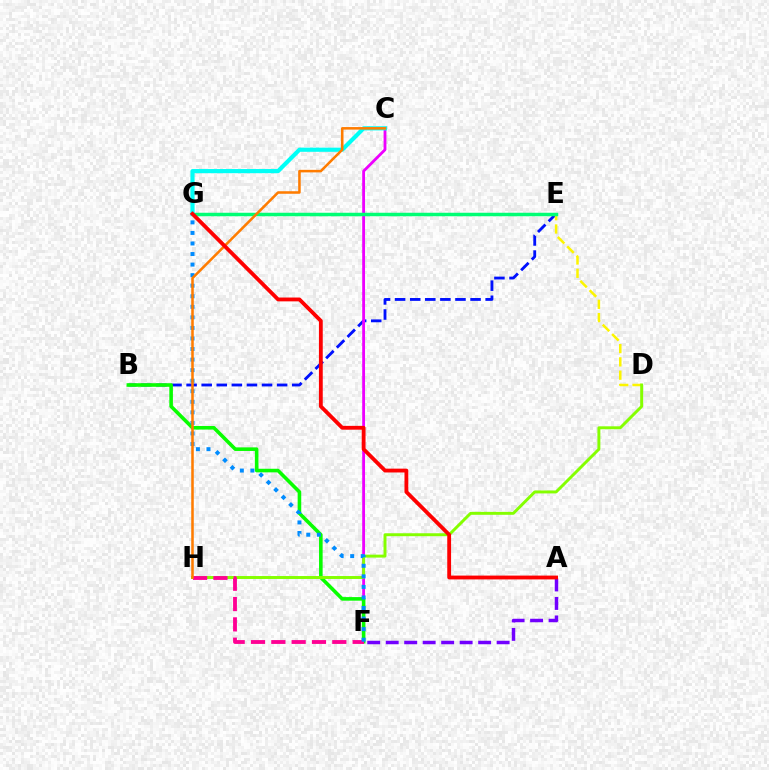{('B', 'E'): [{'color': '#0010ff', 'line_style': 'dashed', 'thickness': 2.05}], ('C', 'F'): [{'color': '#ee00ff', 'line_style': 'solid', 'thickness': 2.03}], ('D', 'E'): [{'color': '#fcf500', 'line_style': 'dashed', 'thickness': 1.81}], ('B', 'F'): [{'color': '#08ff00', 'line_style': 'solid', 'thickness': 2.58}], ('E', 'G'): [{'color': '#00ff74', 'line_style': 'solid', 'thickness': 2.51}], ('D', 'H'): [{'color': '#84ff00', 'line_style': 'solid', 'thickness': 2.12}], ('F', 'H'): [{'color': '#ff0094', 'line_style': 'dashed', 'thickness': 2.76}], ('A', 'F'): [{'color': '#7200ff', 'line_style': 'dashed', 'thickness': 2.51}], ('F', 'G'): [{'color': '#008cff', 'line_style': 'dotted', 'thickness': 2.87}], ('C', 'G'): [{'color': '#00fff6', 'line_style': 'solid', 'thickness': 3.0}], ('C', 'H'): [{'color': '#ff7c00', 'line_style': 'solid', 'thickness': 1.83}], ('A', 'G'): [{'color': '#ff0000', 'line_style': 'solid', 'thickness': 2.75}]}